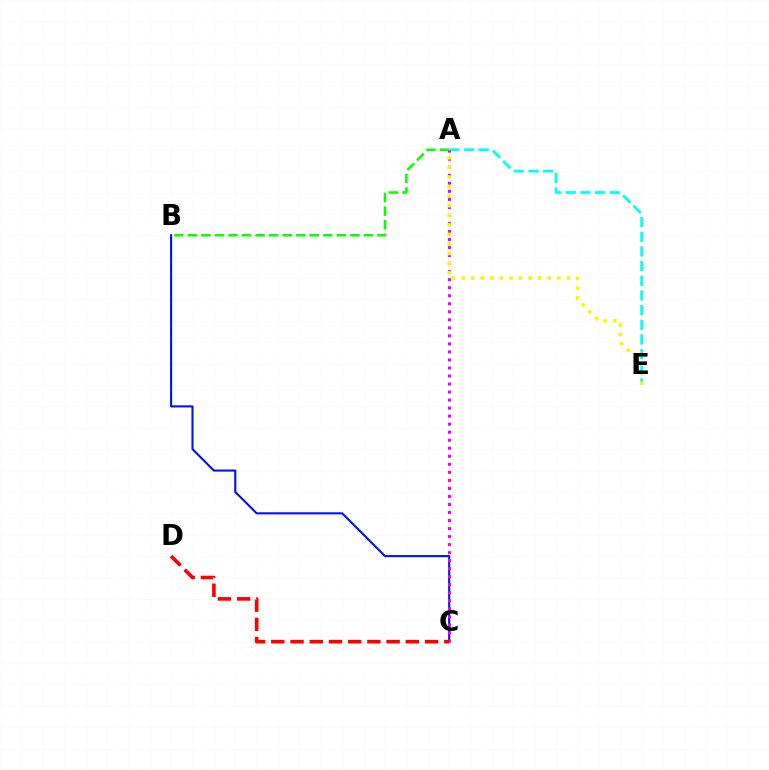{('A', 'E'): [{'color': '#00fff6', 'line_style': 'dashed', 'thickness': 1.99}, {'color': '#fcf500', 'line_style': 'dotted', 'thickness': 2.6}], ('B', 'C'): [{'color': '#0010ff', 'line_style': 'solid', 'thickness': 1.51}], ('A', 'B'): [{'color': '#08ff00', 'line_style': 'dashed', 'thickness': 1.84}], ('A', 'C'): [{'color': '#ee00ff', 'line_style': 'dotted', 'thickness': 2.18}], ('C', 'D'): [{'color': '#ff0000', 'line_style': 'dashed', 'thickness': 2.61}]}